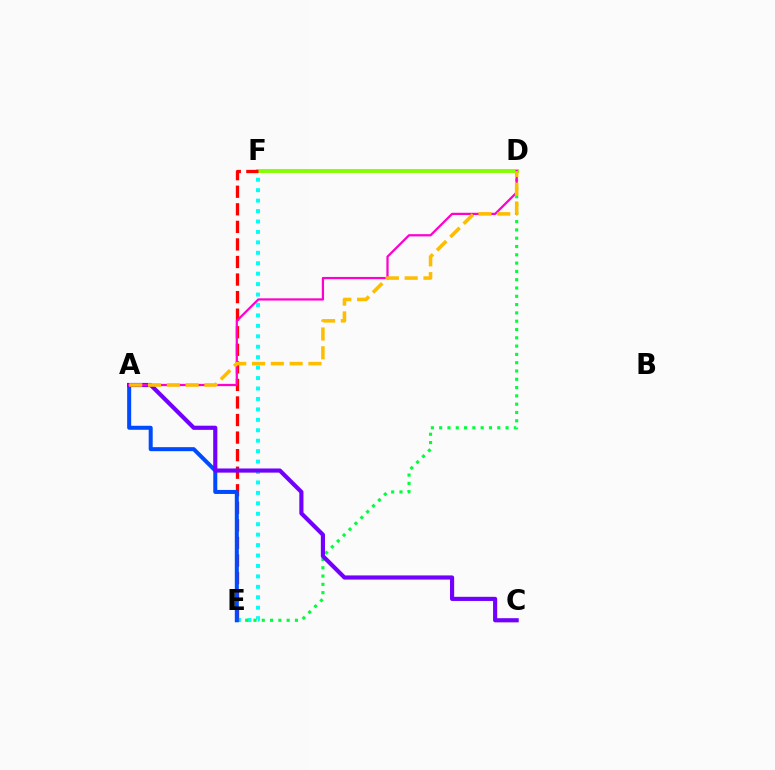{('E', 'F'): [{'color': '#00fff6', 'line_style': 'dotted', 'thickness': 2.84}, {'color': '#ff0000', 'line_style': 'dashed', 'thickness': 2.39}], ('D', 'F'): [{'color': '#84ff00', 'line_style': 'solid', 'thickness': 2.79}], ('D', 'E'): [{'color': '#00ff39', 'line_style': 'dotted', 'thickness': 2.25}], ('A', 'E'): [{'color': '#004bff', 'line_style': 'solid', 'thickness': 2.89}], ('A', 'C'): [{'color': '#7200ff', 'line_style': 'solid', 'thickness': 2.99}], ('A', 'D'): [{'color': '#ff00cf', 'line_style': 'solid', 'thickness': 1.61}, {'color': '#ffbd00', 'line_style': 'dashed', 'thickness': 2.55}]}